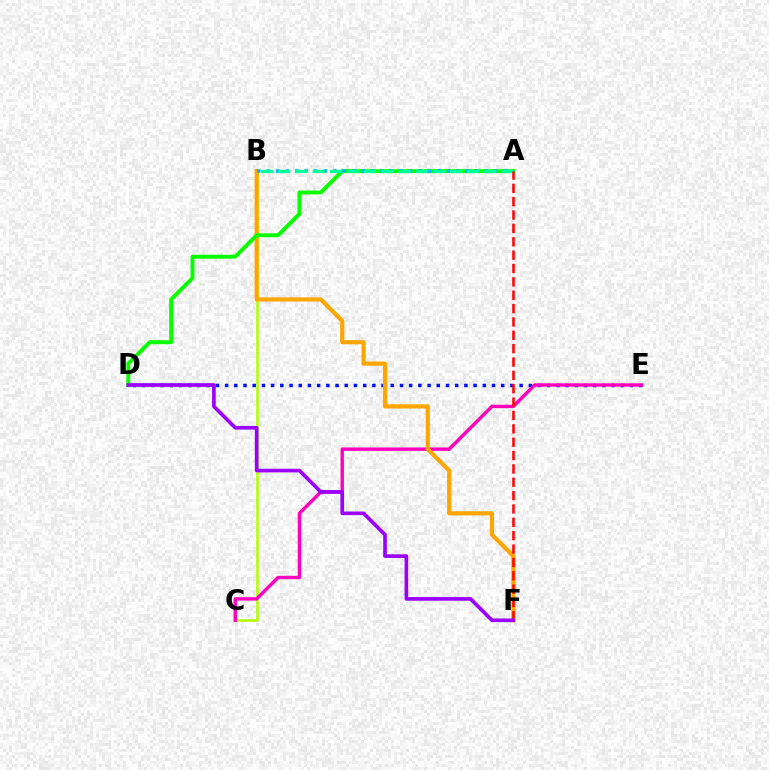{('B', 'C'): [{'color': '#b3ff00', 'line_style': 'solid', 'thickness': 1.83}], ('D', 'E'): [{'color': '#0010ff', 'line_style': 'dotted', 'thickness': 2.5}], ('C', 'E'): [{'color': '#ff00bd', 'line_style': 'solid', 'thickness': 2.45}], ('B', 'F'): [{'color': '#ffa500', 'line_style': 'solid', 'thickness': 2.98}], ('A', 'D'): [{'color': '#08ff00', 'line_style': 'solid', 'thickness': 2.83}], ('A', 'B'): [{'color': '#00b5ff', 'line_style': 'dotted', 'thickness': 2.58}, {'color': '#00ff9d', 'line_style': 'dashed', 'thickness': 2.33}], ('A', 'F'): [{'color': '#ff0000', 'line_style': 'dashed', 'thickness': 1.81}], ('D', 'F'): [{'color': '#9b00ff', 'line_style': 'solid', 'thickness': 2.64}]}